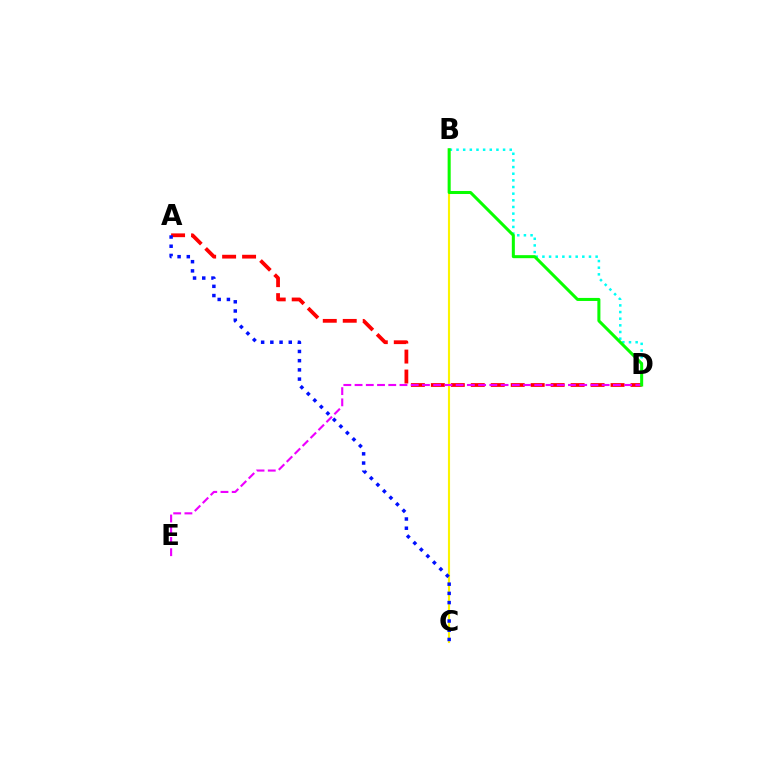{('B', 'C'): [{'color': '#fcf500', 'line_style': 'solid', 'thickness': 1.54}], ('B', 'D'): [{'color': '#00fff6', 'line_style': 'dotted', 'thickness': 1.81}, {'color': '#08ff00', 'line_style': 'solid', 'thickness': 2.18}], ('A', 'D'): [{'color': '#ff0000', 'line_style': 'dashed', 'thickness': 2.71}], ('A', 'C'): [{'color': '#0010ff', 'line_style': 'dotted', 'thickness': 2.5}], ('D', 'E'): [{'color': '#ee00ff', 'line_style': 'dashed', 'thickness': 1.53}]}